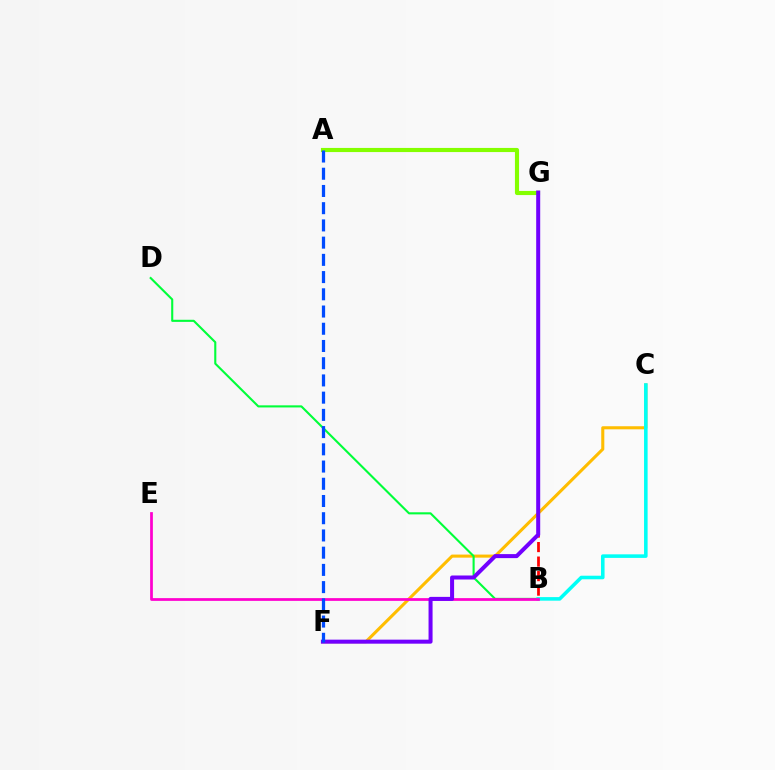{('B', 'G'): [{'color': '#ff0000', 'line_style': 'dashed', 'thickness': 1.97}], ('C', 'F'): [{'color': '#ffbd00', 'line_style': 'solid', 'thickness': 2.21}], ('B', 'D'): [{'color': '#00ff39', 'line_style': 'solid', 'thickness': 1.51}], ('B', 'C'): [{'color': '#00fff6', 'line_style': 'solid', 'thickness': 2.57}], ('A', 'G'): [{'color': '#84ff00', 'line_style': 'solid', 'thickness': 2.98}], ('B', 'E'): [{'color': '#ff00cf', 'line_style': 'solid', 'thickness': 1.98}], ('F', 'G'): [{'color': '#7200ff', 'line_style': 'solid', 'thickness': 2.89}], ('A', 'F'): [{'color': '#004bff', 'line_style': 'dashed', 'thickness': 2.34}]}